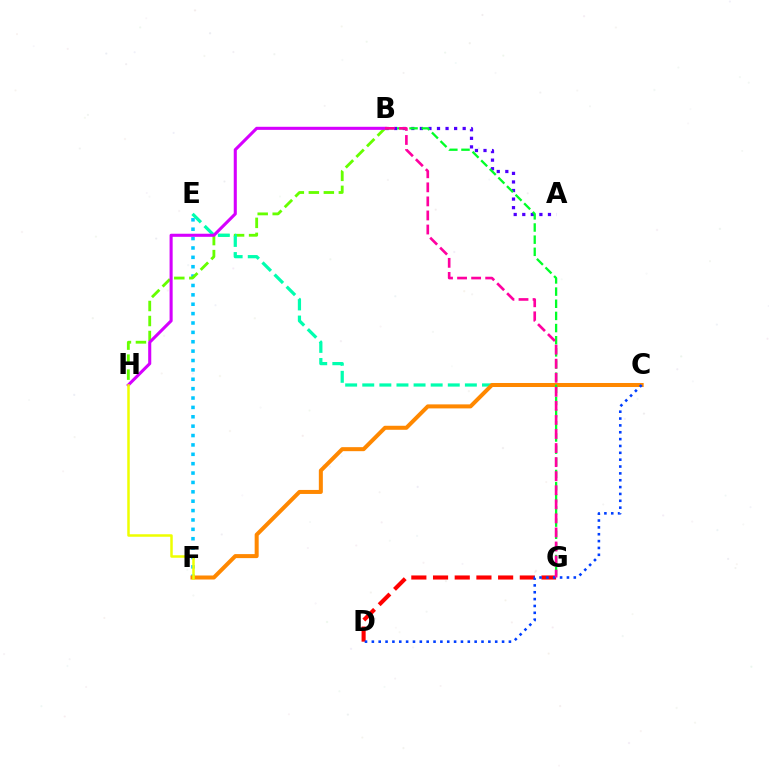{('E', 'F'): [{'color': '#00c7ff', 'line_style': 'dotted', 'thickness': 2.55}], ('B', 'H'): [{'color': '#66ff00', 'line_style': 'dashed', 'thickness': 2.04}, {'color': '#d600ff', 'line_style': 'solid', 'thickness': 2.22}], ('C', 'E'): [{'color': '#00ffaf', 'line_style': 'dashed', 'thickness': 2.32}], ('C', 'F'): [{'color': '#ff8800', 'line_style': 'solid', 'thickness': 2.89}], ('A', 'B'): [{'color': '#4f00ff', 'line_style': 'dotted', 'thickness': 2.33}], ('D', 'G'): [{'color': '#ff0000', 'line_style': 'dashed', 'thickness': 2.95}], ('F', 'H'): [{'color': '#eeff00', 'line_style': 'solid', 'thickness': 1.81}], ('C', 'D'): [{'color': '#003fff', 'line_style': 'dotted', 'thickness': 1.86}], ('B', 'G'): [{'color': '#00ff27', 'line_style': 'dashed', 'thickness': 1.65}, {'color': '#ff00a0', 'line_style': 'dashed', 'thickness': 1.91}]}